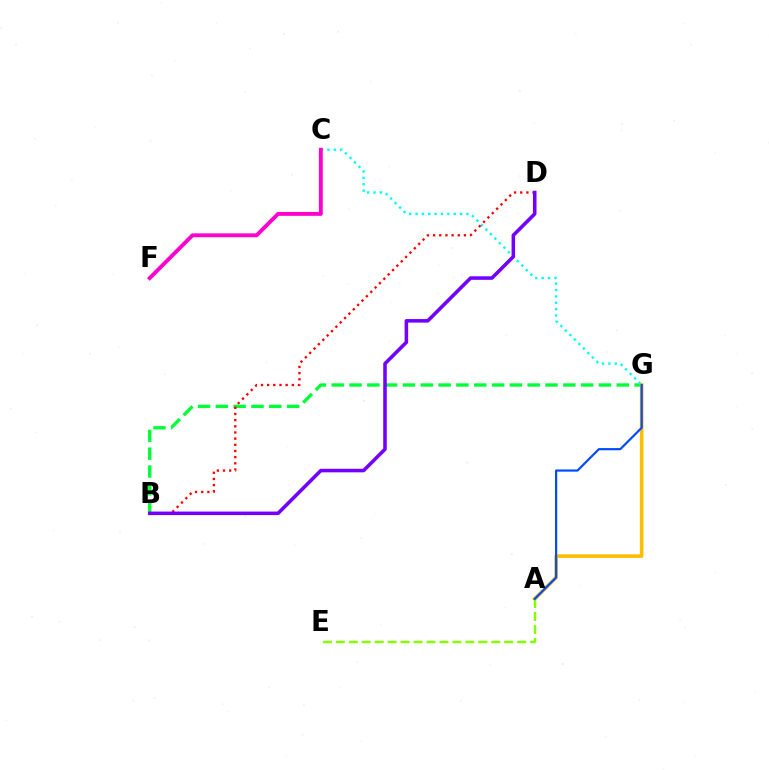{('B', 'G'): [{'color': '#00ff39', 'line_style': 'dashed', 'thickness': 2.42}], ('C', 'G'): [{'color': '#00fff6', 'line_style': 'dotted', 'thickness': 1.73}], ('B', 'D'): [{'color': '#ff0000', 'line_style': 'dotted', 'thickness': 1.68}, {'color': '#7200ff', 'line_style': 'solid', 'thickness': 2.56}], ('C', 'F'): [{'color': '#ff00cf', 'line_style': 'solid', 'thickness': 2.8}], ('A', 'G'): [{'color': '#ffbd00', 'line_style': 'solid', 'thickness': 2.6}, {'color': '#004bff', 'line_style': 'solid', 'thickness': 1.57}], ('A', 'E'): [{'color': '#84ff00', 'line_style': 'dashed', 'thickness': 1.76}]}